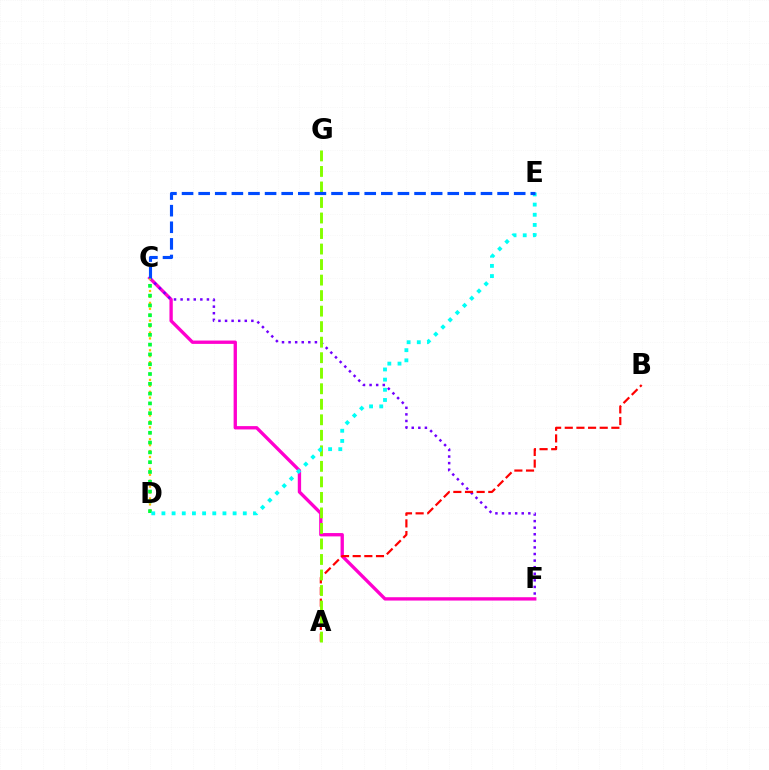{('C', 'F'): [{'color': '#ff00cf', 'line_style': 'solid', 'thickness': 2.4}, {'color': '#7200ff', 'line_style': 'dotted', 'thickness': 1.79}], ('A', 'B'): [{'color': '#ff0000', 'line_style': 'dashed', 'thickness': 1.58}], ('A', 'G'): [{'color': '#84ff00', 'line_style': 'dashed', 'thickness': 2.11}], ('C', 'D'): [{'color': '#ffbd00', 'line_style': 'dotted', 'thickness': 1.61}, {'color': '#00ff39', 'line_style': 'dotted', 'thickness': 2.66}], ('D', 'E'): [{'color': '#00fff6', 'line_style': 'dotted', 'thickness': 2.76}], ('C', 'E'): [{'color': '#004bff', 'line_style': 'dashed', 'thickness': 2.26}]}